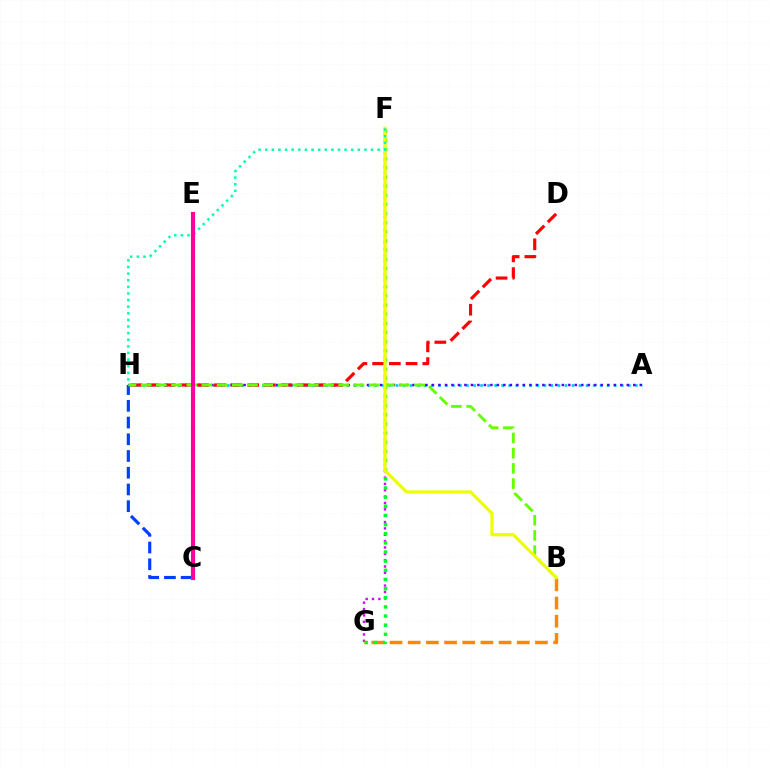{('A', 'H'): [{'color': '#00c7ff', 'line_style': 'dotted', 'thickness': 1.91}, {'color': '#4f00ff', 'line_style': 'dotted', 'thickness': 1.76}], ('F', 'G'): [{'color': '#d600ff', 'line_style': 'dotted', 'thickness': 1.73}, {'color': '#00ff27', 'line_style': 'dotted', 'thickness': 2.48}], ('D', 'H'): [{'color': '#ff0000', 'line_style': 'dashed', 'thickness': 2.27}], ('C', 'H'): [{'color': '#003fff', 'line_style': 'dashed', 'thickness': 2.27}], ('B', 'G'): [{'color': '#ff8800', 'line_style': 'dashed', 'thickness': 2.47}], ('B', 'H'): [{'color': '#66ff00', 'line_style': 'dashed', 'thickness': 2.06}], ('B', 'F'): [{'color': '#eeff00', 'line_style': 'solid', 'thickness': 2.28}], ('F', 'H'): [{'color': '#00ffaf', 'line_style': 'dotted', 'thickness': 1.8}], ('C', 'E'): [{'color': '#ff00a0', 'line_style': 'solid', 'thickness': 2.98}]}